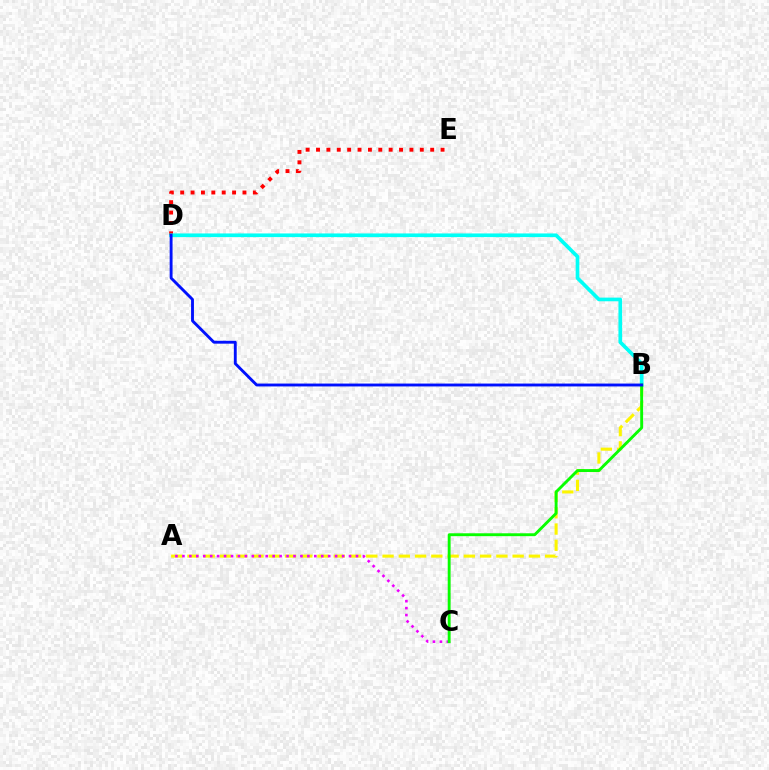{('A', 'B'): [{'color': '#fcf500', 'line_style': 'dashed', 'thickness': 2.21}], ('D', 'E'): [{'color': '#ff0000', 'line_style': 'dotted', 'thickness': 2.82}], ('B', 'D'): [{'color': '#00fff6', 'line_style': 'solid', 'thickness': 2.64}, {'color': '#0010ff', 'line_style': 'solid', 'thickness': 2.07}], ('A', 'C'): [{'color': '#ee00ff', 'line_style': 'dotted', 'thickness': 1.89}], ('B', 'C'): [{'color': '#08ff00', 'line_style': 'solid', 'thickness': 2.08}]}